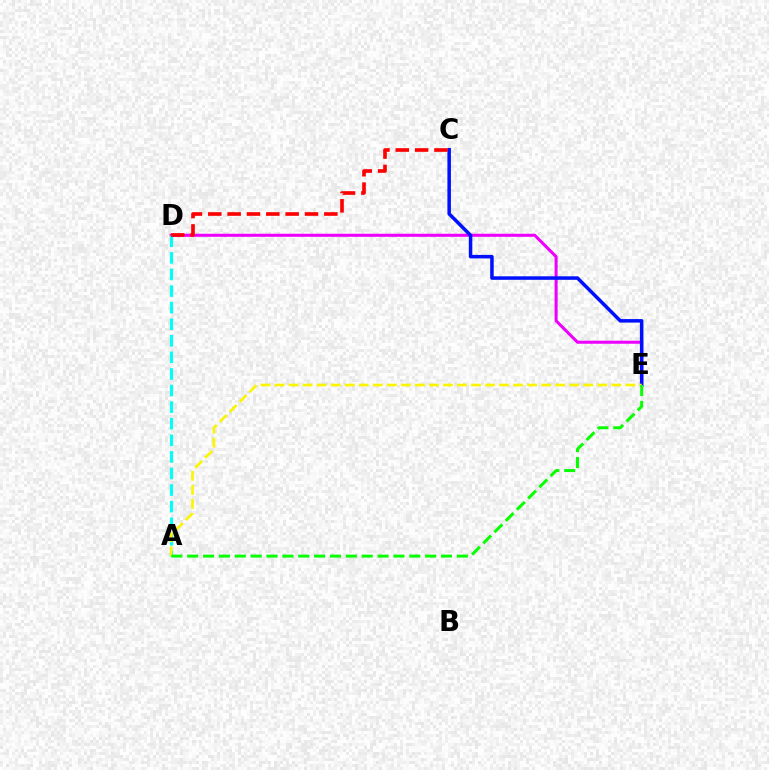{('D', 'E'): [{'color': '#ee00ff', 'line_style': 'solid', 'thickness': 2.2}], ('A', 'D'): [{'color': '#00fff6', 'line_style': 'dashed', 'thickness': 2.25}], ('C', 'E'): [{'color': '#0010ff', 'line_style': 'solid', 'thickness': 2.53}], ('A', 'E'): [{'color': '#fcf500', 'line_style': 'dashed', 'thickness': 1.91}, {'color': '#08ff00', 'line_style': 'dashed', 'thickness': 2.16}], ('C', 'D'): [{'color': '#ff0000', 'line_style': 'dashed', 'thickness': 2.63}]}